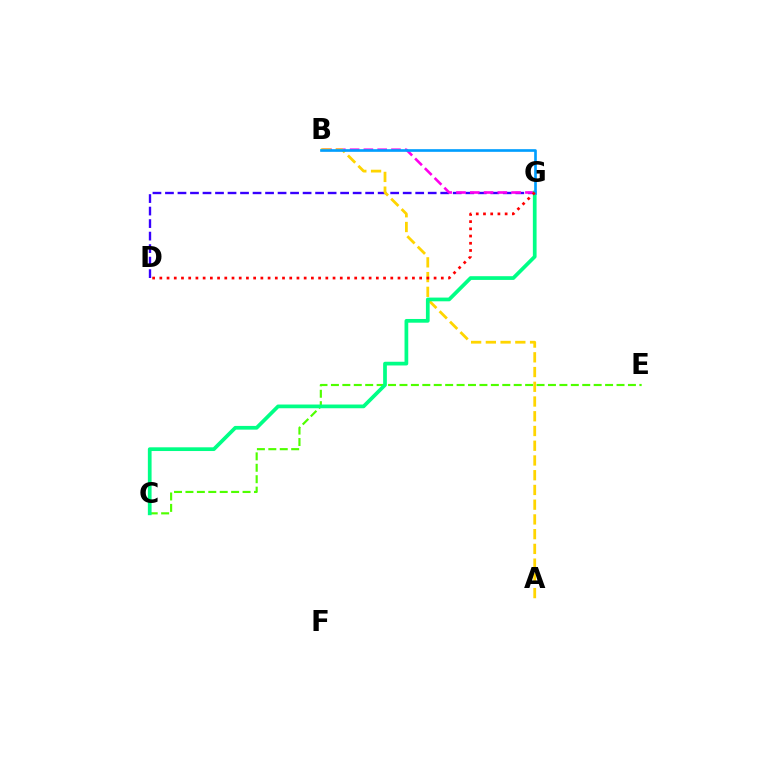{('D', 'G'): [{'color': '#3700ff', 'line_style': 'dashed', 'thickness': 1.7}, {'color': '#ff0000', 'line_style': 'dotted', 'thickness': 1.96}], ('B', 'G'): [{'color': '#ff00ed', 'line_style': 'dashed', 'thickness': 1.87}, {'color': '#009eff', 'line_style': 'solid', 'thickness': 1.91}], ('A', 'B'): [{'color': '#ffd500', 'line_style': 'dashed', 'thickness': 2.0}], ('C', 'E'): [{'color': '#4fff00', 'line_style': 'dashed', 'thickness': 1.55}], ('C', 'G'): [{'color': '#00ff86', 'line_style': 'solid', 'thickness': 2.68}]}